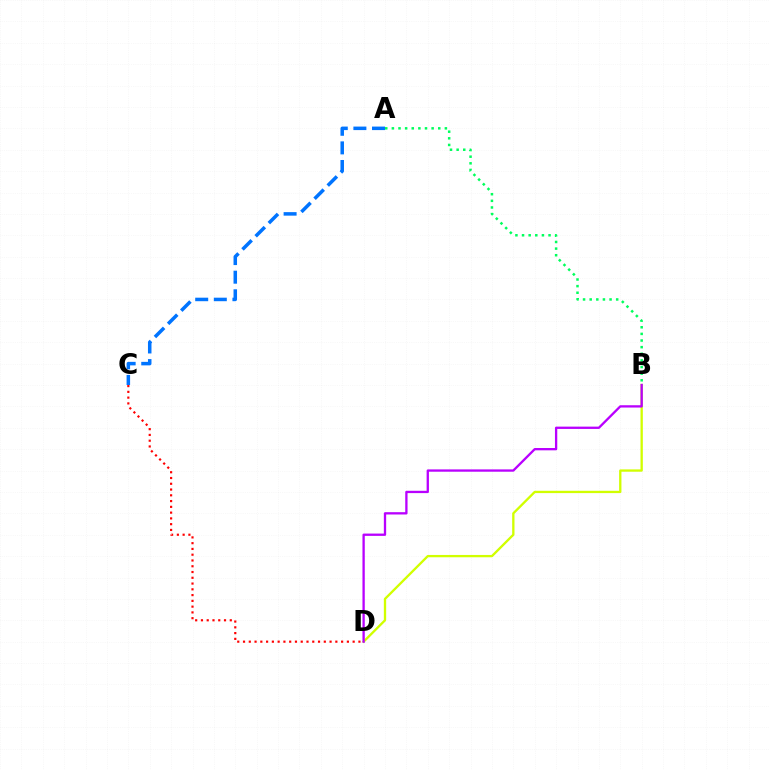{('A', 'B'): [{'color': '#00ff5c', 'line_style': 'dotted', 'thickness': 1.8}], ('B', 'D'): [{'color': '#d1ff00', 'line_style': 'solid', 'thickness': 1.67}, {'color': '#b900ff', 'line_style': 'solid', 'thickness': 1.66}], ('C', 'D'): [{'color': '#ff0000', 'line_style': 'dotted', 'thickness': 1.57}], ('A', 'C'): [{'color': '#0074ff', 'line_style': 'dashed', 'thickness': 2.53}]}